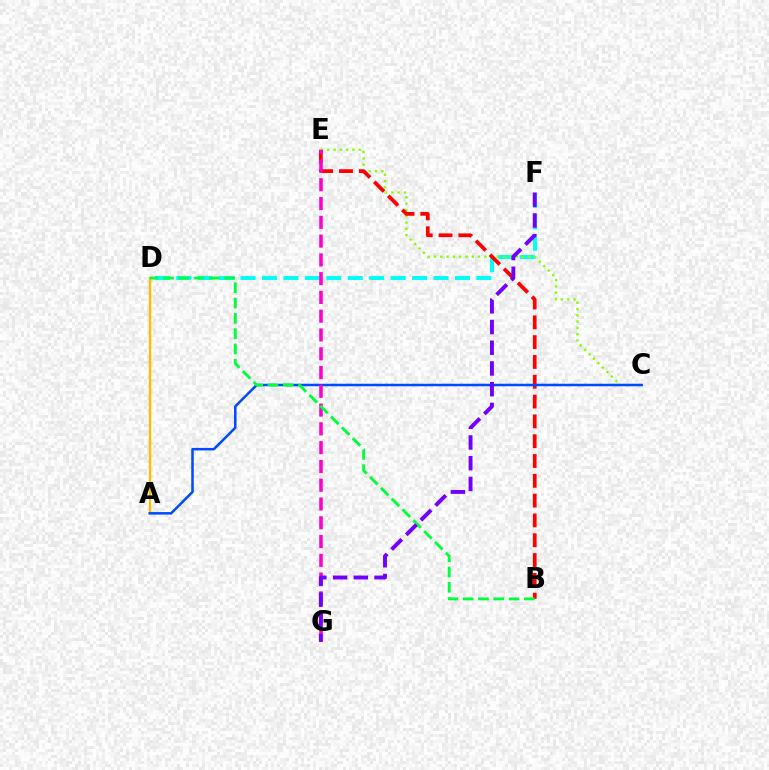{('D', 'F'): [{'color': '#00fff6', 'line_style': 'dashed', 'thickness': 2.91}], ('C', 'E'): [{'color': '#84ff00', 'line_style': 'dotted', 'thickness': 1.71}], ('B', 'E'): [{'color': '#ff0000', 'line_style': 'dashed', 'thickness': 2.69}], ('A', 'D'): [{'color': '#ffbd00', 'line_style': 'solid', 'thickness': 1.71}], ('A', 'C'): [{'color': '#004bff', 'line_style': 'solid', 'thickness': 1.81}], ('E', 'G'): [{'color': '#ff00cf', 'line_style': 'dashed', 'thickness': 2.55}], ('B', 'D'): [{'color': '#00ff39', 'line_style': 'dashed', 'thickness': 2.08}], ('F', 'G'): [{'color': '#7200ff', 'line_style': 'dashed', 'thickness': 2.81}]}